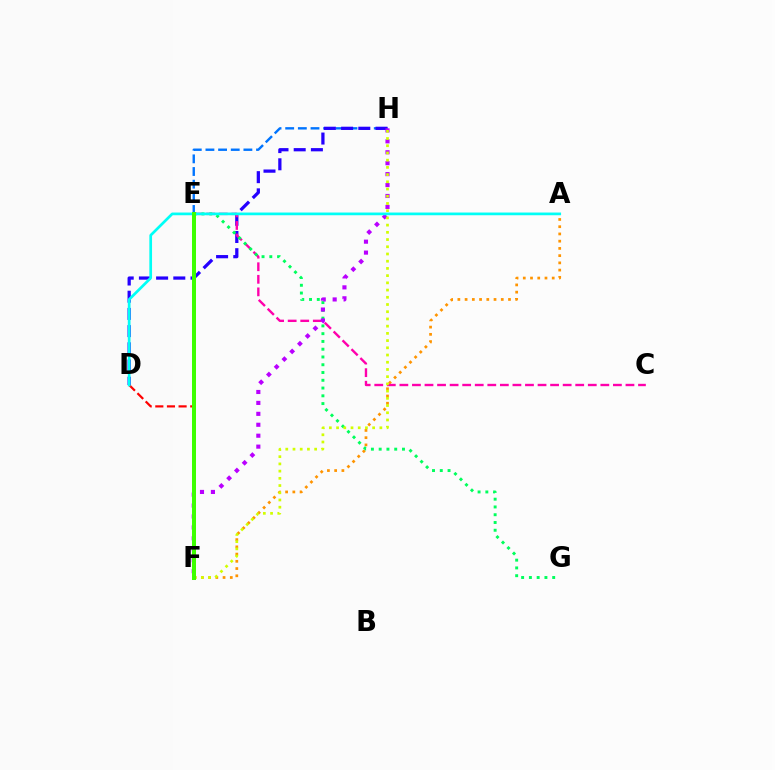{('A', 'F'): [{'color': '#ff9400', 'line_style': 'dotted', 'thickness': 1.97}], ('D', 'F'): [{'color': '#ff0000', 'line_style': 'dashed', 'thickness': 1.58}], ('E', 'H'): [{'color': '#0074ff', 'line_style': 'dashed', 'thickness': 1.72}], ('D', 'H'): [{'color': '#2500ff', 'line_style': 'dashed', 'thickness': 2.34}], ('C', 'E'): [{'color': '#ff00ac', 'line_style': 'dashed', 'thickness': 1.71}], ('E', 'G'): [{'color': '#00ff5c', 'line_style': 'dotted', 'thickness': 2.11}], ('F', 'H'): [{'color': '#b900ff', 'line_style': 'dotted', 'thickness': 2.97}, {'color': '#d1ff00', 'line_style': 'dotted', 'thickness': 1.96}], ('A', 'D'): [{'color': '#00fff6', 'line_style': 'solid', 'thickness': 1.95}], ('E', 'F'): [{'color': '#3dff00', 'line_style': 'solid', 'thickness': 2.89}]}